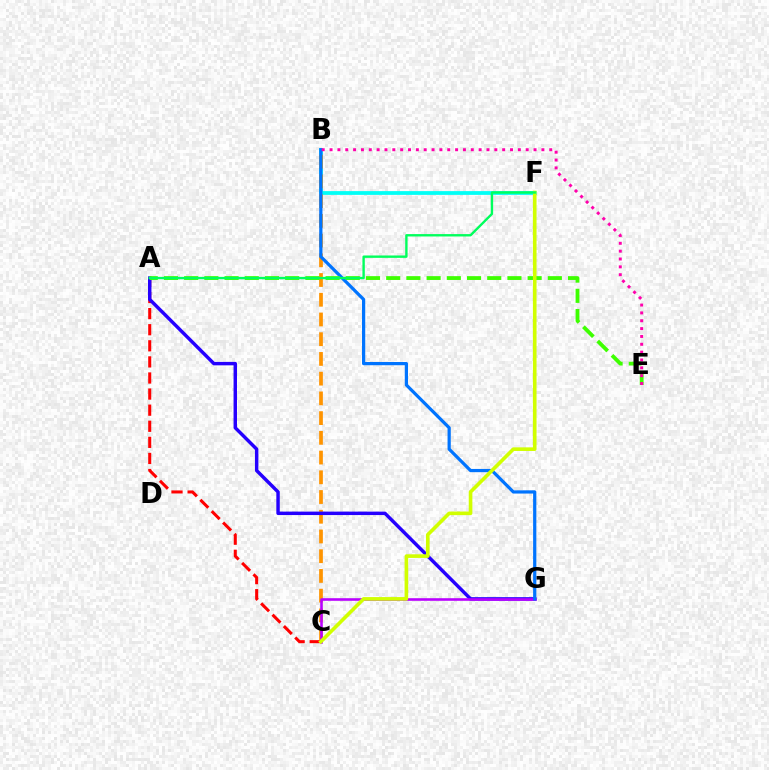{('B', 'F'): [{'color': '#00fff6', 'line_style': 'solid', 'thickness': 2.7}], ('B', 'C'): [{'color': '#ff9400', 'line_style': 'dashed', 'thickness': 2.68}], ('A', 'C'): [{'color': '#ff0000', 'line_style': 'dashed', 'thickness': 2.19}], ('A', 'G'): [{'color': '#2500ff', 'line_style': 'solid', 'thickness': 2.48}], ('C', 'G'): [{'color': '#b900ff', 'line_style': 'solid', 'thickness': 1.87}], ('B', 'G'): [{'color': '#0074ff', 'line_style': 'solid', 'thickness': 2.32}], ('A', 'E'): [{'color': '#3dff00', 'line_style': 'dashed', 'thickness': 2.74}], ('B', 'E'): [{'color': '#ff00ac', 'line_style': 'dotted', 'thickness': 2.13}], ('C', 'F'): [{'color': '#d1ff00', 'line_style': 'solid', 'thickness': 2.61}], ('A', 'F'): [{'color': '#00ff5c', 'line_style': 'solid', 'thickness': 1.71}]}